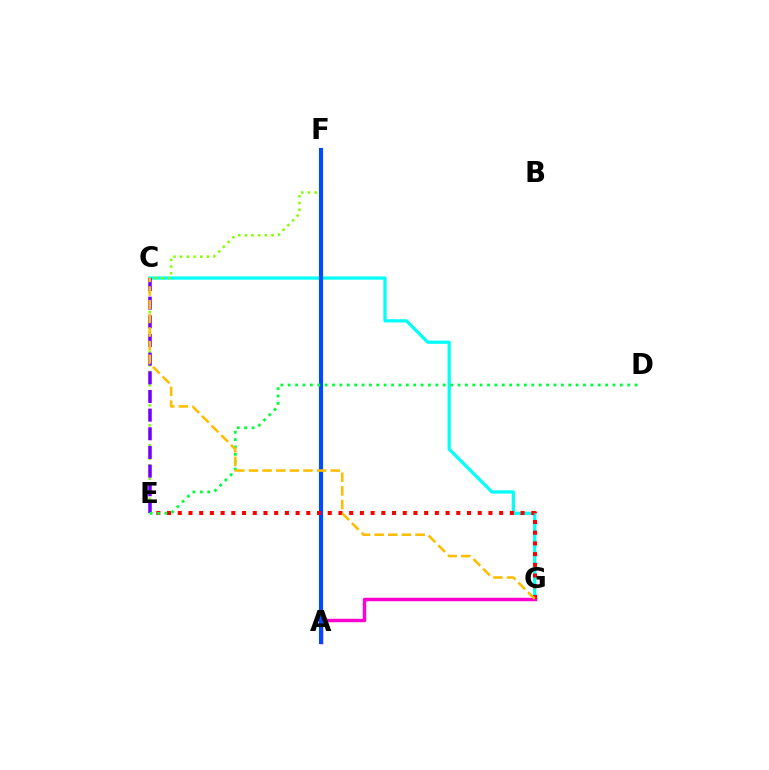{('C', 'G'): [{'color': '#00fff6', 'line_style': 'solid', 'thickness': 2.32}, {'color': '#ffbd00', 'line_style': 'dashed', 'thickness': 1.85}], ('E', 'F'): [{'color': '#84ff00', 'line_style': 'dotted', 'thickness': 1.81}], ('A', 'G'): [{'color': '#ff00cf', 'line_style': 'solid', 'thickness': 2.49}], ('A', 'F'): [{'color': '#004bff', 'line_style': 'solid', 'thickness': 2.98}], ('C', 'E'): [{'color': '#7200ff', 'line_style': 'dashed', 'thickness': 2.53}], ('E', 'G'): [{'color': '#ff0000', 'line_style': 'dotted', 'thickness': 2.91}], ('D', 'E'): [{'color': '#00ff39', 'line_style': 'dotted', 'thickness': 2.01}]}